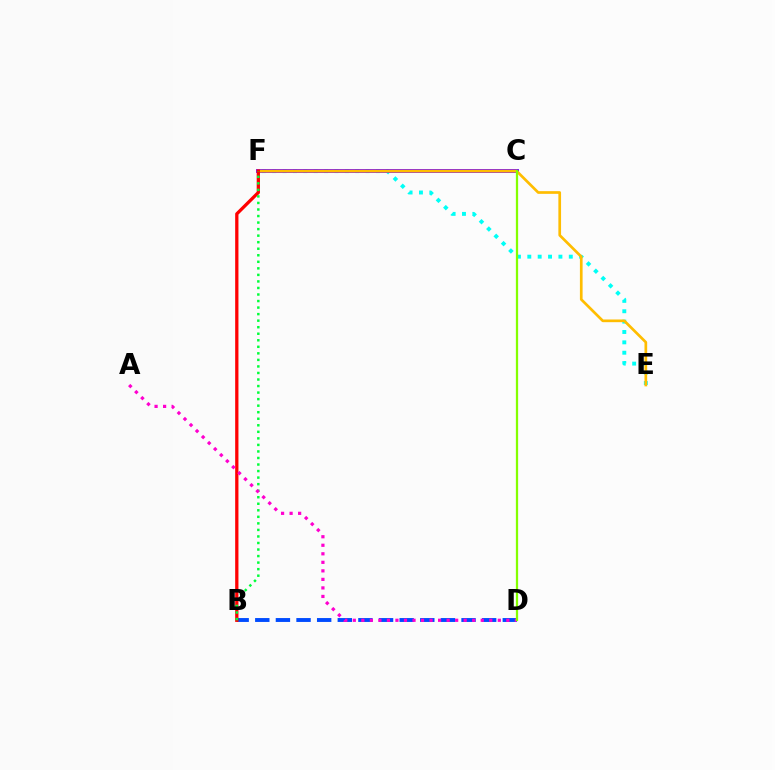{('E', 'F'): [{'color': '#00fff6', 'line_style': 'dotted', 'thickness': 2.82}, {'color': '#ffbd00', 'line_style': 'solid', 'thickness': 1.93}], ('B', 'D'): [{'color': '#004bff', 'line_style': 'dashed', 'thickness': 2.8}], ('C', 'F'): [{'color': '#7200ff', 'line_style': 'solid', 'thickness': 2.77}], ('B', 'F'): [{'color': '#ff0000', 'line_style': 'solid', 'thickness': 2.36}, {'color': '#00ff39', 'line_style': 'dotted', 'thickness': 1.78}], ('A', 'D'): [{'color': '#ff00cf', 'line_style': 'dotted', 'thickness': 2.32}], ('C', 'D'): [{'color': '#84ff00', 'line_style': 'solid', 'thickness': 1.63}]}